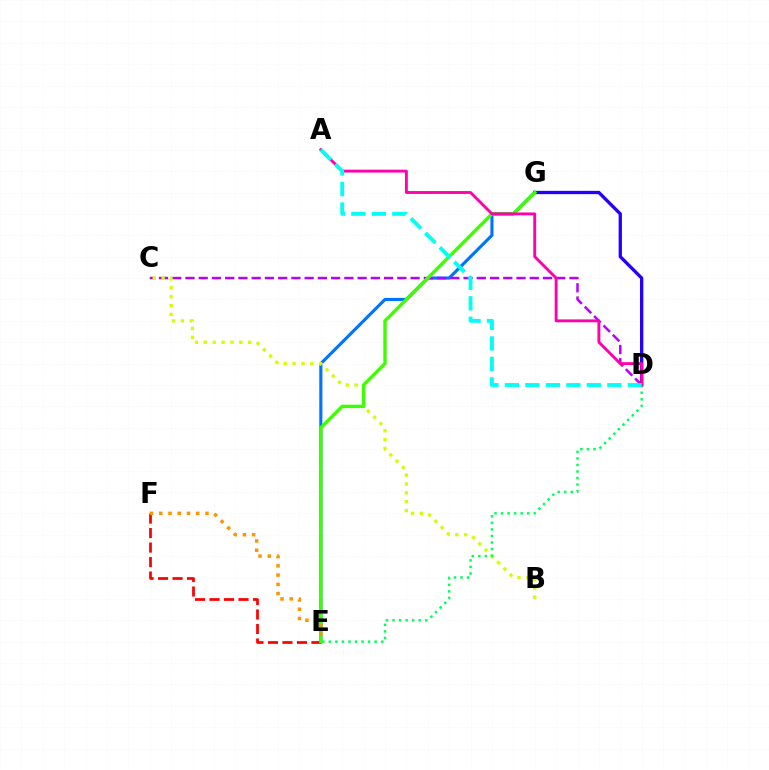{('E', 'G'): [{'color': '#0074ff', 'line_style': 'solid', 'thickness': 2.24}, {'color': '#3dff00', 'line_style': 'solid', 'thickness': 2.45}], ('C', 'D'): [{'color': '#b900ff', 'line_style': 'dashed', 'thickness': 1.8}], ('B', 'C'): [{'color': '#d1ff00', 'line_style': 'dotted', 'thickness': 2.41}], ('E', 'F'): [{'color': '#ff0000', 'line_style': 'dashed', 'thickness': 1.97}, {'color': '#ff9400', 'line_style': 'dotted', 'thickness': 2.51}], ('D', 'G'): [{'color': '#2500ff', 'line_style': 'solid', 'thickness': 2.38}], ('D', 'E'): [{'color': '#00ff5c', 'line_style': 'dotted', 'thickness': 1.78}], ('A', 'D'): [{'color': '#ff00ac', 'line_style': 'solid', 'thickness': 2.07}, {'color': '#00fff6', 'line_style': 'dashed', 'thickness': 2.79}]}